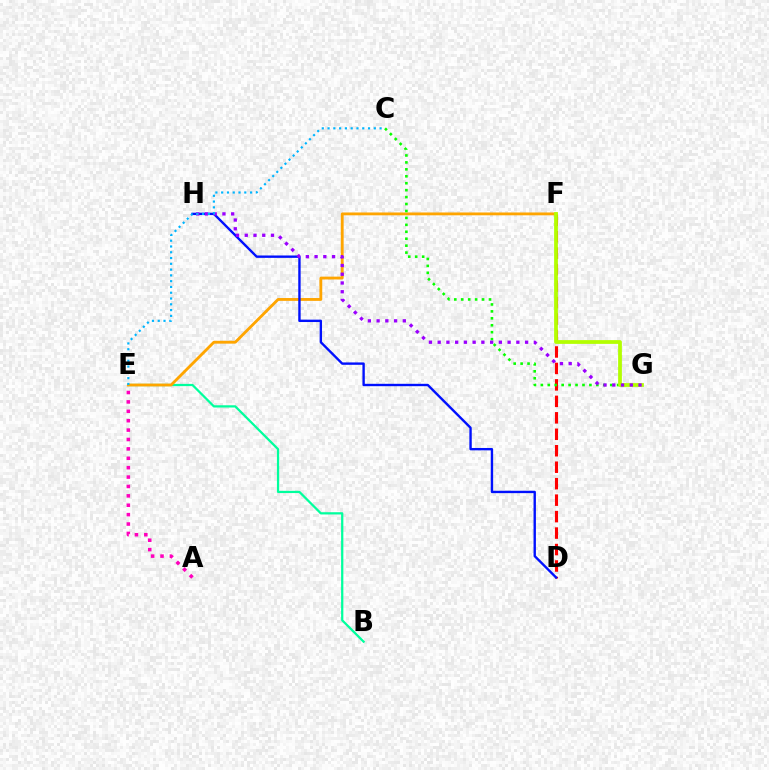{('B', 'E'): [{'color': '#00ff9d', 'line_style': 'solid', 'thickness': 1.62}], ('D', 'F'): [{'color': '#ff0000', 'line_style': 'dashed', 'thickness': 2.24}], ('E', 'F'): [{'color': '#ffa500', 'line_style': 'solid', 'thickness': 2.04}], ('A', 'E'): [{'color': '#ff00bd', 'line_style': 'dotted', 'thickness': 2.55}], ('C', 'G'): [{'color': '#08ff00', 'line_style': 'dotted', 'thickness': 1.88}], ('F', 'G'): [{'color': '#b3ff00', 'line_style': 'solid', 'thickness': 2.71}], ('D', 'H'): [{'color': '#0010ff', 'line_style': 'solid', 'thickness': 1.71}], ('G', 'H'): [{'color': '#9b00ff', 'line_style': 'dotted', 'thickness': 2.38}], ('C', 'E'): [{'color': '#00b5ff', 'line_style': 'dotted', 'thickness': 1.57}]}